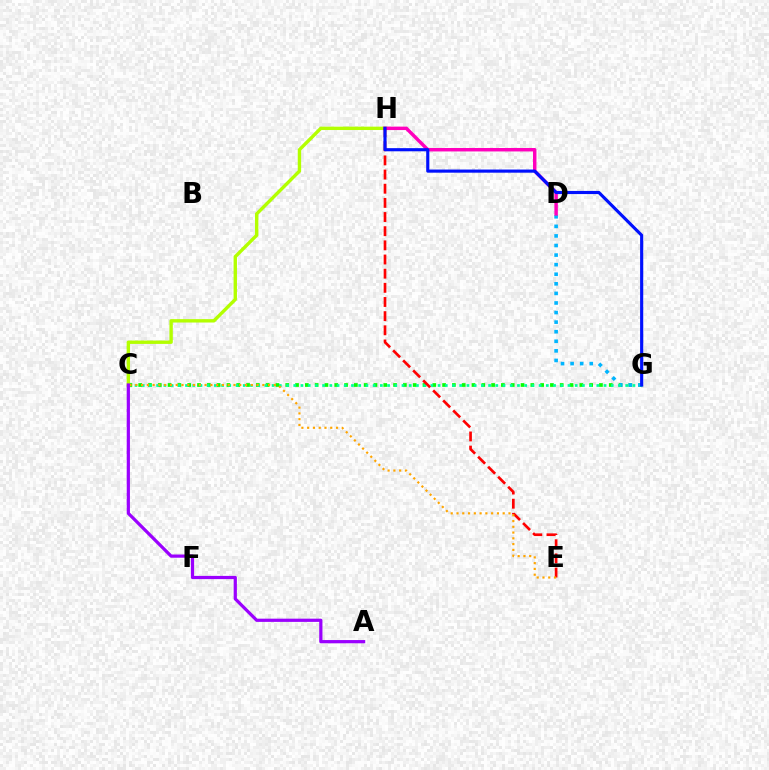{('C', 'G'): [{'color': '#08ff00', 'line_style': 'dotted', 'thickness': 2.66}, {'color': '#00ff9d', 'line_style': 'dotted', 'thickness': 1.96}], ('C', 'H'): [{'color': '#b3ff00', 'line_style': 'solid', 'thickness': 2.43}], ('D', 'G'): [{'color': '#00b5ff', 'line_style': 'dotted', 'thickness': 2.6}], ('D', 'H'): [{'color': '#ff00bd', 'line_style': 'solid', 'thickness': 2.48}], ('E', 'H'): [{'color': '#ff0000', 'line_style': 'dashed', 'thickness': 1.92}], ('C', 'E'): [{'color': '#ffa500', 'line_style': 'dotted', 'thickness': 1.57}], ('G', 'H'): [{'color': '#0010ff', 'line_style': 'solid', 'thickness': 2.26}], ('A', 'C'): [{'color': '#9b00ff', 'line_style': 'solid', 'thickness': 2.32}]}